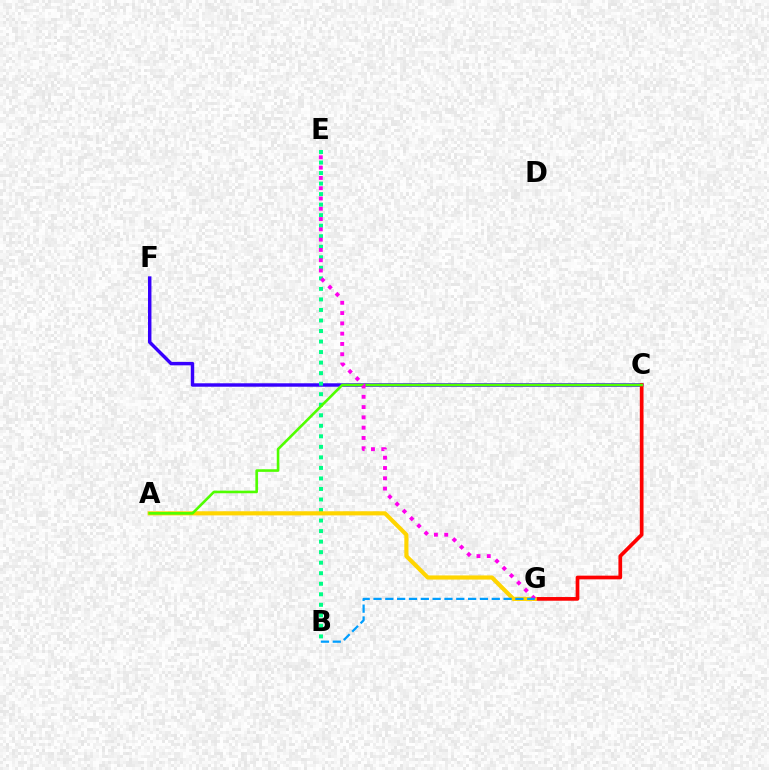{('C', 'F'): [{'color': '#3700ff', 'line_style': 'solid', 'thickness': 2.48}], ('C', 'G'): [{'color': '#ff0000', 'line_style': 'solid', 'thickness': 2.67}], ('B', 'E'): [{'color': '#00ff86', 'line_style': 'dotted', 'thickness': 2.86}], ('A', 'G'): [{'color': '#ffd500', 'line_style': 'solid', 'thickness': 2.98}], ('A', 'C'): [{'color': '#4fff00', 'line_style': 'solid', 'thickness': 1.87}], ('E', 'G'): [{'color': '#ff00ed', 'line_style': 'dotted', 'thickness': 2.79}], ('B', 'G'): [{'color': '#009eff', 'line_style': 'dashed', 'thickness': 1.61}]}